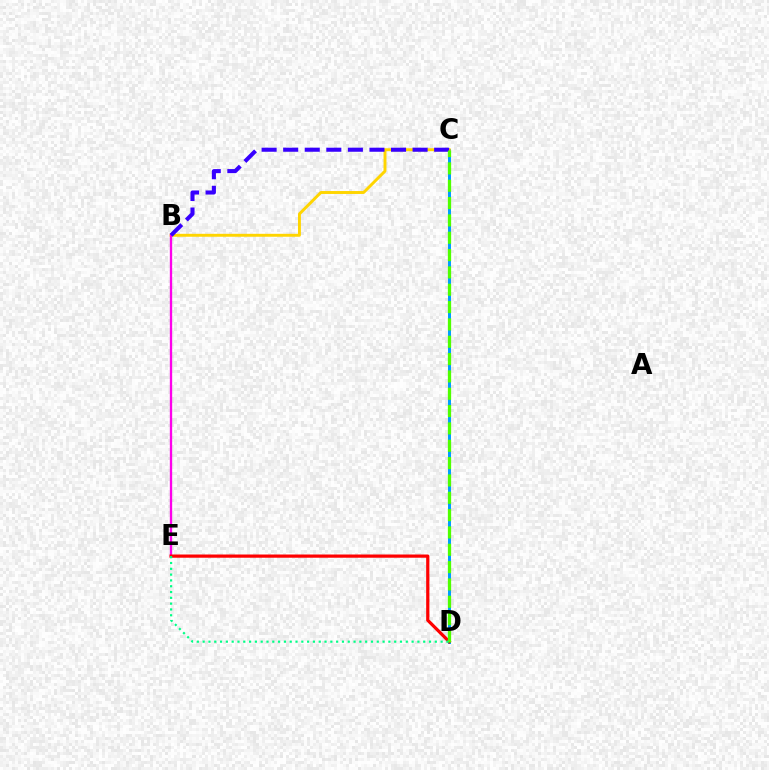{('C', 'D'): [{'color': '#009eff', 'line_style': 'solid', 'thickness': 2.15}, {'color': '#4fff00', 'line_style': 'dashed', 'thickness': 2.35}], ('B', 'C'): [{'color': '#ffd500', 'line_style': 'solid', 'thickness': 2.11}, {'color': '#3700ff', 'line_style': 'dashed', 'thickness': 2.93}], ('B', 'E'): [{'color': '#ff00ed', 'line_style': 'solid', 'thickness': 1.68}], ('D', 'E'): [{'color': '#ff0000', 'line_style': 'solid', 'thickness': 2.31}, {'color': '#00ff86', 'line_style': 'dotted', 'thickness': 1.58}]}